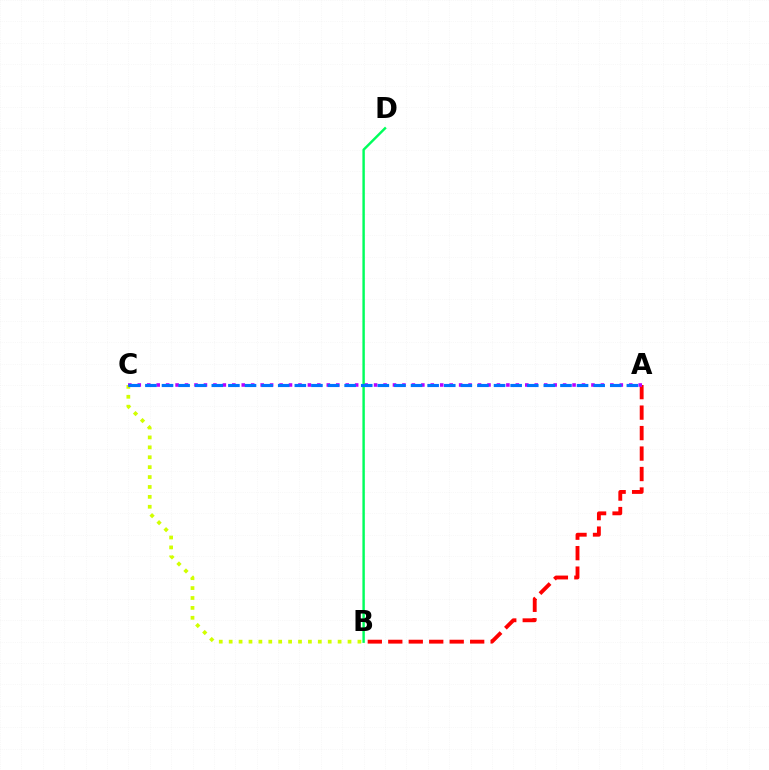{('B', 'C'): [{'color': '#d1ff00', 'line_style': 'dotted', 'thickness': 2.69}], ('A', 'B'): [{'color': '#ff0000', 'line_style': 'dashed', 'thickness': 2.78}], ('A', 'C'): [{'color': '#b900ff', 'line_style': 'dotted', 'thickness': 2.57}, {'color': '#0074ff', 'line_style': 'dashed', 'thickness': 2.26}], ('B', 'D'): [{'color': '#00ff5c', 'line_style': 'solid', 'thickness': 1.75}]}